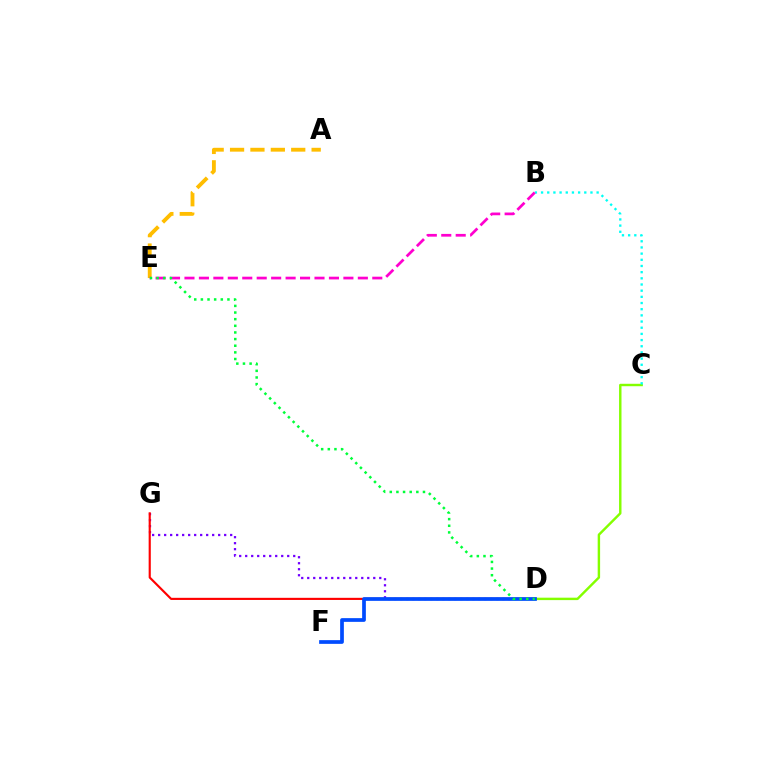{('C', 'D'): [{'color': '#84ff00', 'line_style': 'solid', 'thickness': 1.75}], ('B', 'C'): [{'color': '#00fff6', 'line_style': 'dotted', 'thickness': 1.68}], ('D', 'G'): [{'color': '#7200ff', 'line_style': 'dotted', 'thickness': 1.63}, {'color': '#ff0000', 'line_style': 'solid', 'thickness': 1.54}], ('A', 'E'): [{'color': '#ffbd00', 'line_style': 'dashed', 'thickness': 2.77}], ('B', 'E'): [{'color': '#ff00cf', 'line_style': 'dashed', 'thickness': 1.96}], ('D', 'F'): [{'color': '#004bff', 'line_style': 'solid', 'thickness': 2.68}], ('D', 'E'): [{'color': '#00ff39', 'line_style': 'dotted', 'thickness': 1.8}]}